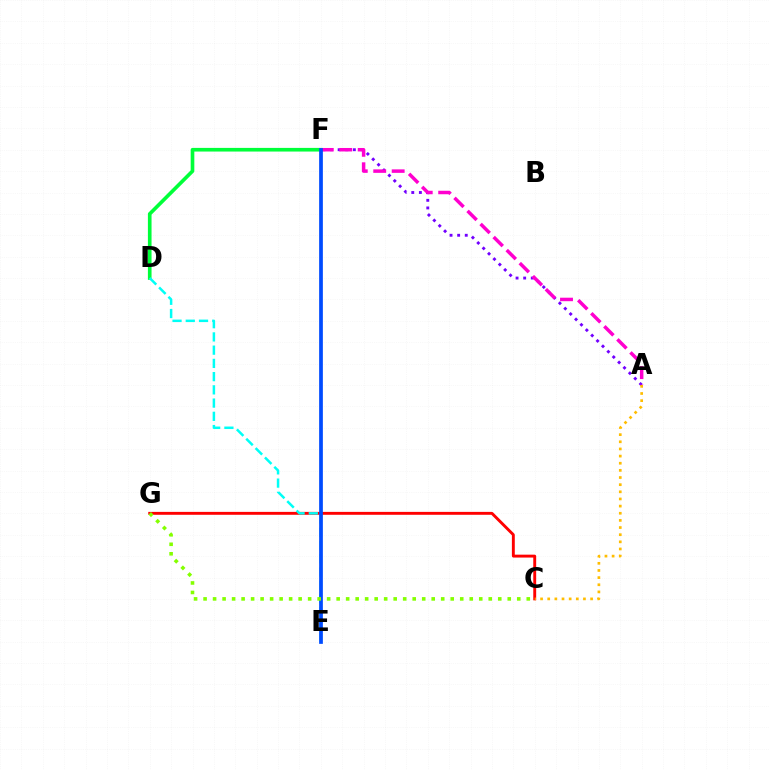{('C', 'G'): [{'color': '#ff0000', 'line_style': 'solid', 'thickness': 2.09}, {'color': '#84ff00', 'line_style': 'dotted', 'thickness': 2.58}], ('D', 'F'): [{'color': '#00ff39', 'line_style': 'solid', 'thickness': 2.63}], ('A', 'F'): [{'color': '#7200ff', 'line_style': 'dotted', 'thickness': 2.07}, {'color': '#ff00cf', 'line_style': 'dashed', 'thickness': 2.51}], ('D', 'E'): [{'color': '#00fff6', 'line_style': 'dashed', 'thickness': 1.8}], ('A', 'C'): [{'color': '#ffbd00', 'line_style': 'dotted', 'thickness': 1.94}], ('E', 'F'): [{'color': '#004bff', 'line_style': 'solid', 'thickness': 2.68}]}